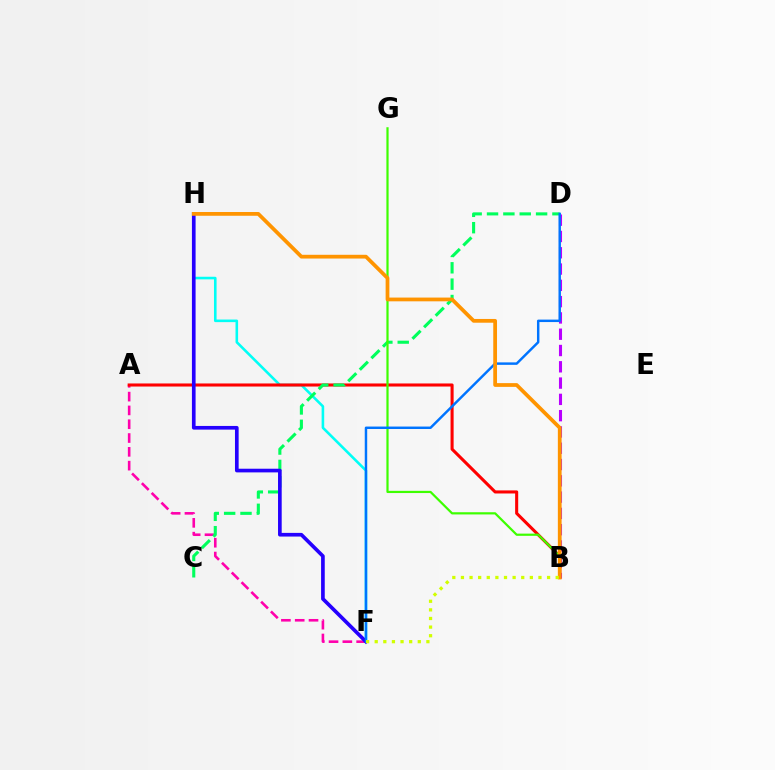{('B', 'D'): [{'color': '#b900ff', 'line_style': 'dashed', 'thickness': 2.21}], ('F', 'H'): [{'color': '#00fff6', 'line_style': 'solid', 'thickness': 1.87}, {'color': '#2500ff', 'line_style': 'solid', 'thickness': 2.64}], ('A', 'F'): [{'color': '#ff00ac', 'line_style': 'dashed', 'thickness': 1.88}], ('A', 'B'): [{'color': '#ff0000', 'line_style': 'solid', 'thickness': 2.21}], ('C', 'D'): [{'color': '#00ff5c', 'line_style': 'dashed', 'thickness': 2.22}], ('B', 'G'): [{'color': '#3dff00', 'line_style': 'solid', 'thickness': 1.59}], ('D', 'F'): [{'color': '#0074ff', 'line_style': 'solid', 'thickness': 1.77}], ('B', 'H'): [{'color': '#ff9400', 'line_style': 'solid', 'thickness': 2.7}], ('B', 'F'): [{'color': '#d1ff00', 'line_style': 'dotted', 'thickness': 2.34}]}